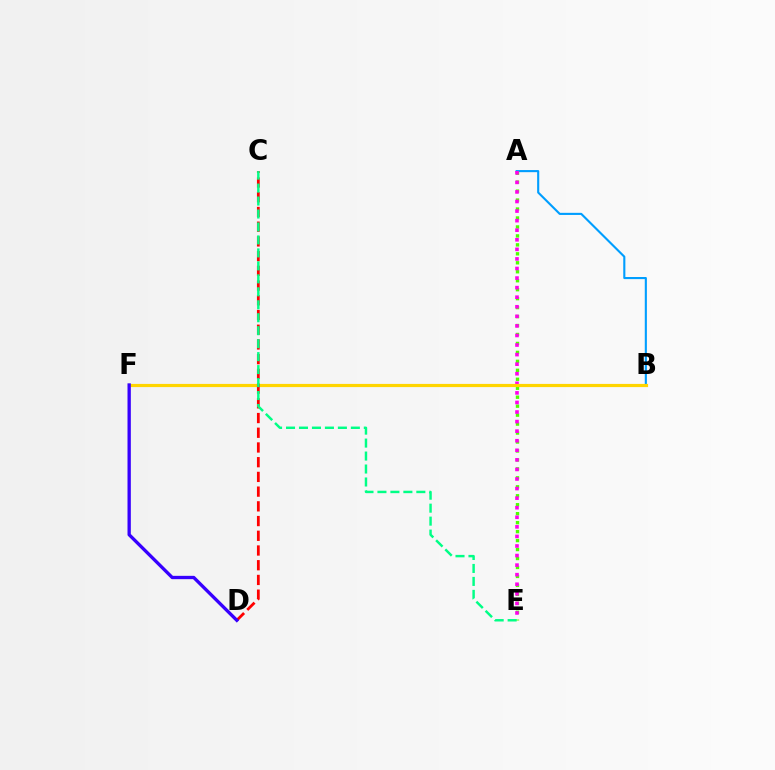{('A', 'B'): [{'color': '#009eff', 'line_style': 'solid', 'thickness': 1.52}], ('A', 'E'): [{'color': '#4fff00', 'line_style': 'dotted', 'thickness': 2.43}, {'color': '#ff00ed', 'line_style': 'dotted', 'thickness': 2.6}], ('B', 'F'): [{'color': '#ffd500', 'line_style': 'solid', 'thickness': 2.29}], ('C', 'D'): [{'color': '#ff0000', 'line_style': 'dashed', 'thickness': 2.0}], ('C', 'E'): [{'color': '#00ff86', 'line_style': 'dashed', 'thickness': 1.76}], ('D', 'F'): [{'color': '#3700ff', 'line_style': 'solid', 'thickness': 2.4}]}